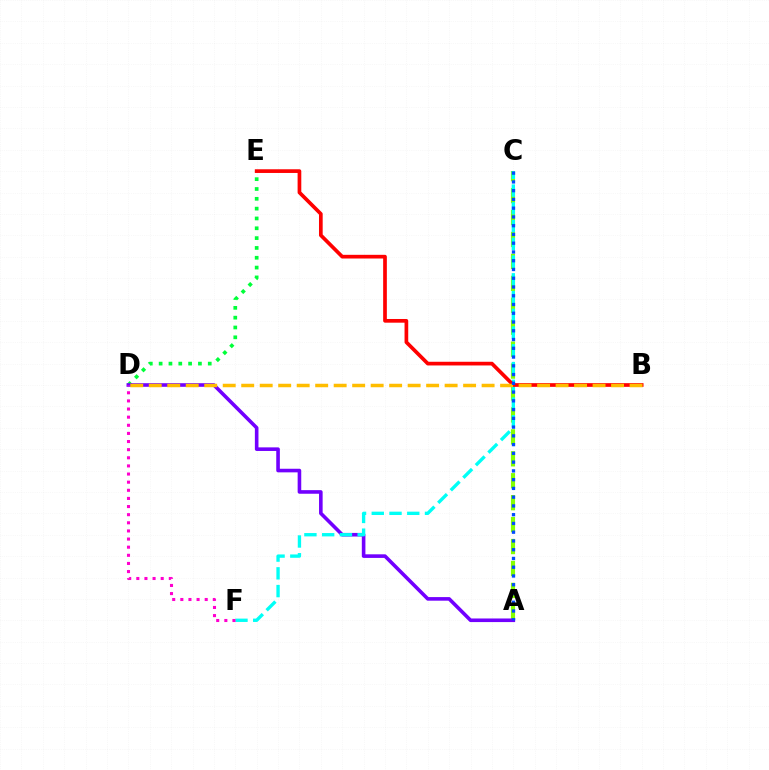{('D', 'E'): [{'color': '#00ff39', 'line_style': 'dotted', 'thickness': 2.67}], ('A', 'C'): [{'color': '#84ff00', 'line_style': 'dashed', 'thickness': 2.98}, {'color': '#004bff', 'line_style': 'dotted', 'thickness': 2.38}], ('A', 'D'): [{'color': '#7200ff', 'line_style': 'solid', 'thickness': 2.59}], ('C', 'F'): [{'color': '#00fff6', 'line_style': 'dashed', 'thickness': 2.41}], ('B', 'E'): [{'color': '#ff0000', 'line_style': 'solid', 'thickness': 2.66}], ('B', 'D'): [{'color': '#ffbd00', 'line_style': 'dashed', 'thickness': 2.51}], ('D', 'F'): [{'color': '#ff00cf', 'line_style': 'dotted', 'thickness': 2.21}]}